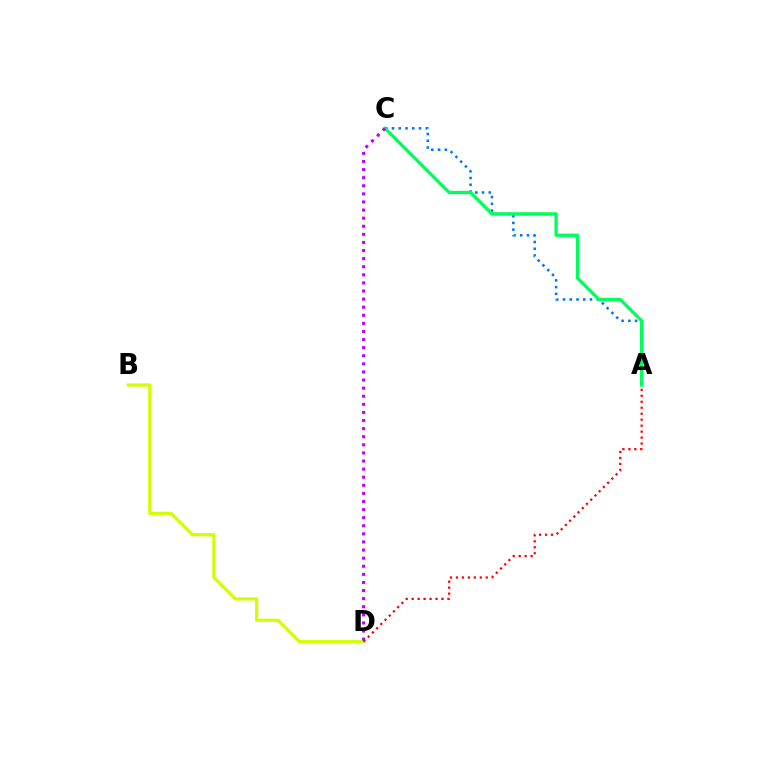{('A', 'C'): [{'color': '#0074ff', 'line_style': 'dotted', 'thickness': 1.83}, {'color': '#00ff5c', 'line_style': 'solid', 'thickness': 2.38}], ('B', 'D'): [{'color': '#d1ff00', 'line_style': 'solid', 'thickness': 2.29}], ('A', 'D'): [{'color': '#ff0000', 'line_style': 'dotted', 'thickness': 1.62}], ('C', 'D'): [{'color': '#b900ff', 'line_style': 'dotted', 'thickness': 2.2}]}